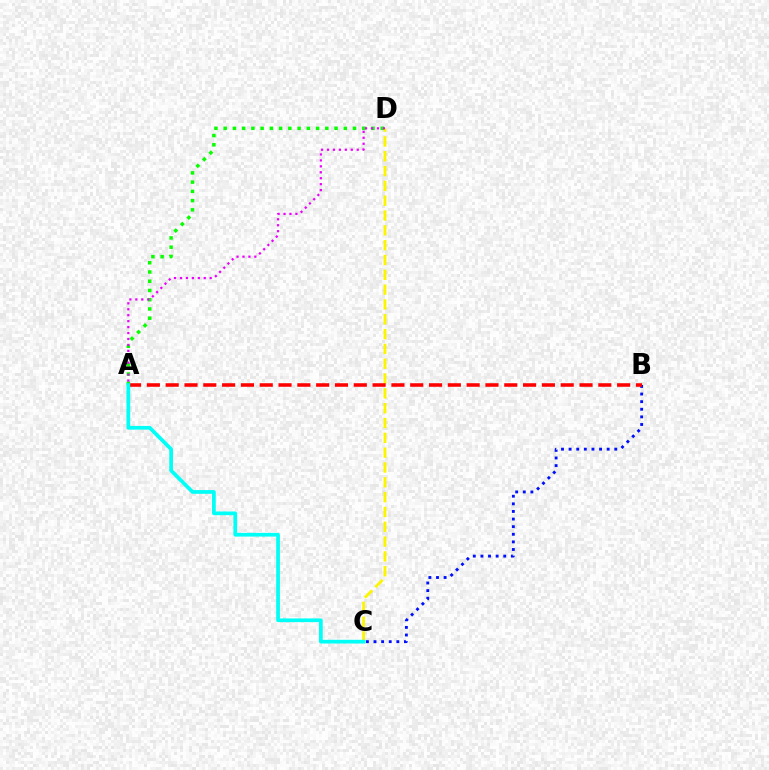{('B', 'C'): [{'color': '#0010ff', 'line_style': 'dotted', 'thickness': 2.07}], ('A', 'D'): [{'color': '#08ff00', 'line_style': 'dotted', 'thickness': 2.51}, {'color': '#ee00ff', 'line_style': 'dotted', 'thickness': 1.61}], ('C', 'D'): [{'color': '#fcf500', 'line_style': 'dashed', 'thickness': 2.01}], ('A', 'B'): [{'color': '#ff0000', 'line_style': 'dashed', 'thickness': 2.56}], ('A', 'C'): [{'color': '#00fff6', 'line_style': 'solid', 'thickness': 2.68}]}